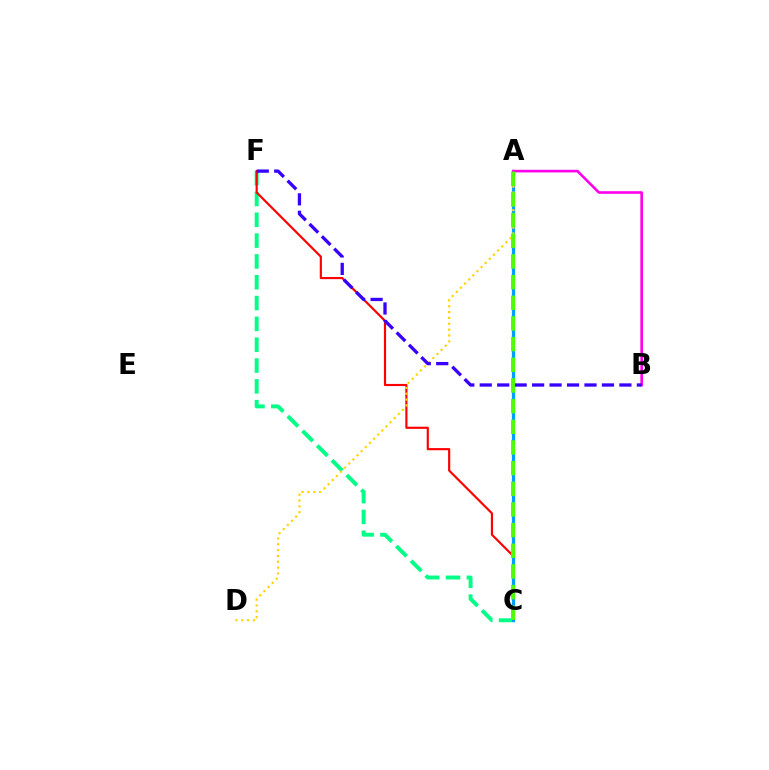{('C', 'F'): [{'color': '#00ff86', 'line_style': 'dashed', 'thickness': 2.83}, {'color': '#ff0000', 'line_style': 'solid', 'thickness': 1.55}], ('A', 'C'): [{'color': '#009eff', 'line_style': 'solid', 'thickness': 2.34}, {'color': '#4fff00', 'line_style': 'dashed', 'thickness': 2.81}], ('A', 'B'): [{'color': '#ff00ed', 'line_style': 'solid', 'thickness': 1.88}], ('A', 'D'): [{'color': '#ffd500', 'line_style': 'dotted', 'thickness': 1.59}], ('B', 'F'): [{'color': '#3700ff', 'line_style': 'dashed', 'thickness': 2.37}]}